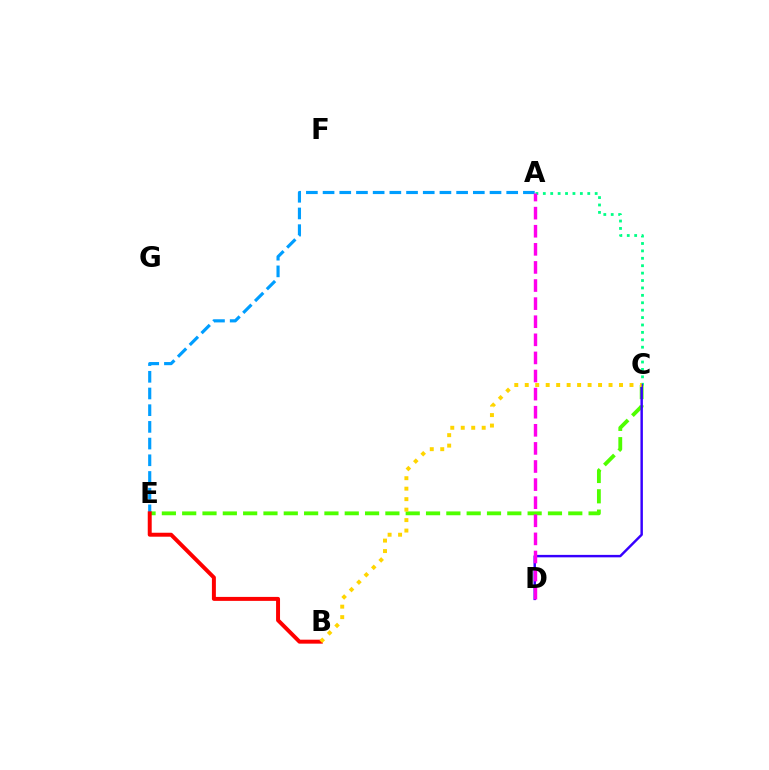{('A', 'C'): [{'color': '#00ff86', 'line_style': 'dotted', 'thickness': 2.01}], ('C', 'E'): [{'color': '#4fff00', 'line_style': 'dashed', 'thickness': 2.76}], ('C', 'D'): [{'color': '#3700ff', 'line_style': 'solid', 'thickness': 1.76}], ('A', 'E'): [{'color': '#009eff', 'line_style': 'dashed', 'thickness': 2.27}], ('B', 'E'): [{'color': '#ff0000', 'line_style': 'solid', 'thickness': 2.85}], ('A', 'D'): [{'color': '#ff00ed', 'line_style': 'dashed', 'thickness': 2.46}], ('B', 'C'): [{'color': '#ffd500', 'line_style': 'dotted', 'thickness': 2.85}]}